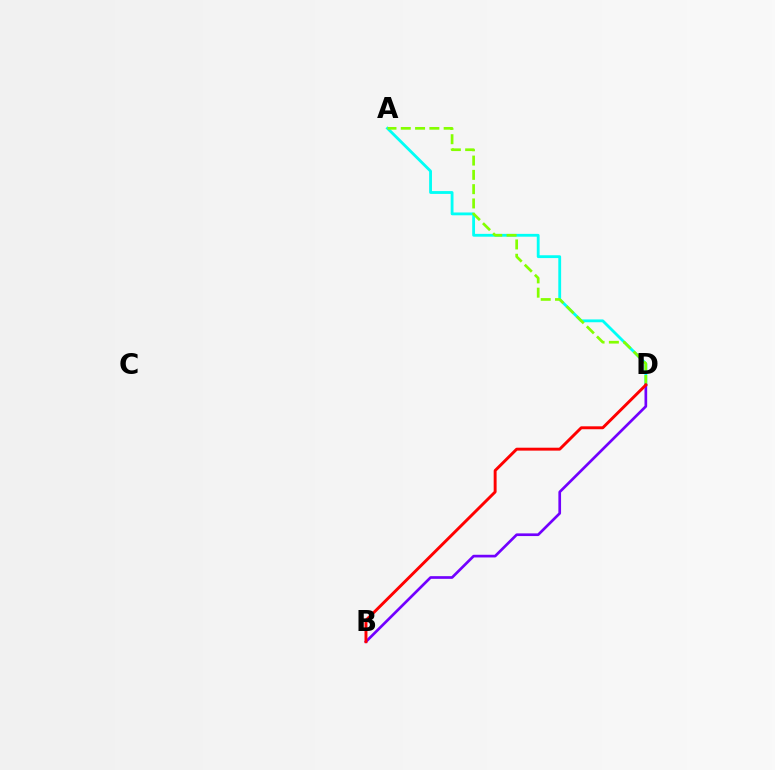{('A', 'D'): [{'color': '#00fff6', 'line_style': 'solid', 'thickness': 2.03}, {'color': '#84ff00', 'line_style': 'dashed', 'thickness': 1.94}], ('B', 'D'): [{'color': '#7200ff', 'line_style': 'solid', 'thickness': 1.93}, {'color': '#ff0000', 'line_style': 'solid', 'thickness': 2.1}]}